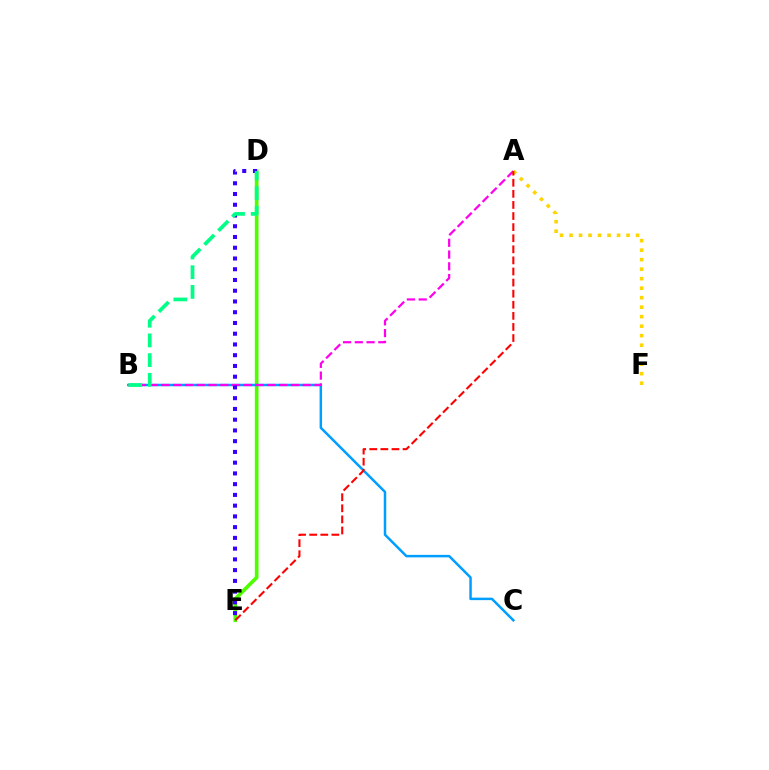{('D', 'E'): [{'color': '#4fff00', 'line_style': 'solid', 'thickness': 2.64}, {'color': '#3700ff', 'line_style': 'dotted', 'thickness': 2.92}], ('B', 'C'): [{'color': '#009eff', 'line_style': 'solid', 'thickness': 1.79}], ('A', 'B'): [{'color': '#ff00ed', 'line_style': 'dashed', 'thickness': 1.6}], ('A', 'F'): [{'color': '#ffd500', 'line_style': 'dotted', 'thickness': 2.58}], ('B', 'D'): [{'color': '#00ff86', 'line_style': 'dashed', 'thickness': 2.68}], ('A', 'E'): [{'color': '#ff0000', 'line_style': 'dashed', 'thickness': 1.51}]}